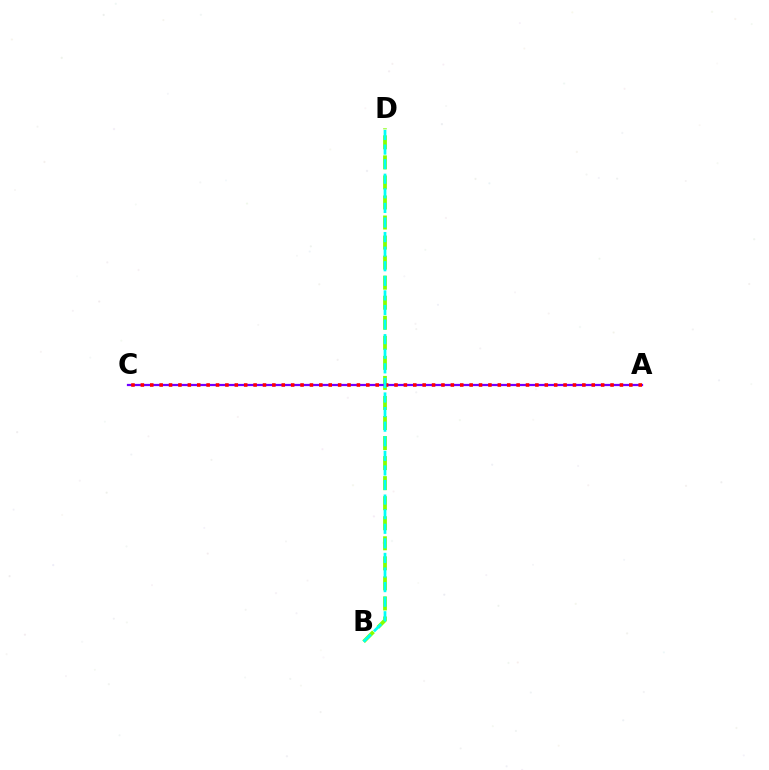{('B', 'D'): [{'color': '#84ff00', 'line_style': 'dashed', 'thickness': 2.72}, {'color': '#00fff6', 'line_style': 'dashed', 'thickness': 1.98}], ('A', 'C'): [{'color': '#7200ff', 'line_style': 'solid', 'thickness': 1.61}, {'color': '#ff0000', 'line_style': 'dotted', 'thickness': 2.55}]}